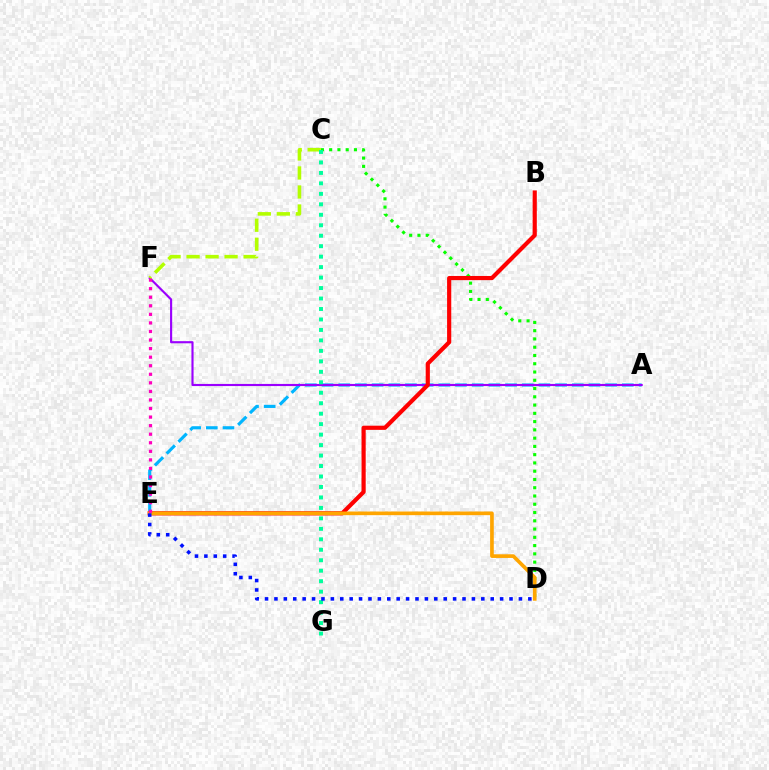{('A', 'E'): [{'color': '#00b5ff', 'line_style': 'dashed', 'thickness': 2.27}], ('C', 'D'): [{'color': '#08ff00', 'line_style': 'dotted', 'thickness': 2.25}], ('A', 'F'): [{'color': '#9b00ff', 'line_style': 'solid', 'thickness': 1.54}], ('B', 'E'): [{'color': '#ff0000', 'line_style': 'solid', 'thickness': 3.0}], ('C', 'F'): [{'color': '#b3ff00', 'line_style': 'dashed', 'thickness': 2.58}], ('D', 'E'): [{'color': '#ffa500', 'line_style': 'solid', 'thickness': 2.64}, {'color': '#0010ff', 'line_style': 'dotted', 'thickness': 2.55}], ('E', 'F'): [{'color': '#ff00bd', 'line_style': 'dotted', 'thickness': 2.33}], ('C', 'G'): [{'color': '#00ff9d', 'line_style': 'dotted', 'thickness': 2.84}]}